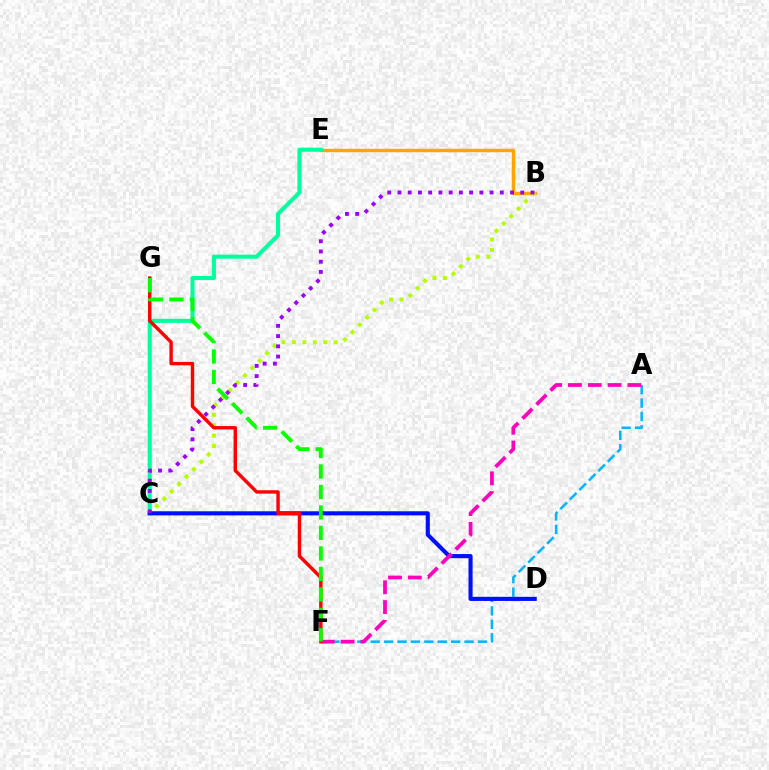{('B', 'E'): [{'color': '#ffa500', 'line_style': 'solid', 'thickness': 2.47}], ('C', 'E'): [{'color': '#00ff9d', 'line_style': 'solid', 'thickness': 2.92}], ('A', 'F'): [{'color': '#00b5ff', 'line_style': 'dashed', 'thickness': 1.82}, {'color': '#ff00bd', 'line_style': 'dashed', 'thickness': 2.69}], ('B', 'C'): [{'color': '#b3ff00', 'line_style': 'dotted', 'thickness': 2.84}, {'color': '#9b00ff', 'line_style': 'dotted', 'thickness': 2.78}], ('C', 'D'): [{'color': '#0010ff', 'line_style': 'solid', 'thickness': 2.96}], ('F', 'G'): [{'color': '#ff0000', 'line_style': 'solid', 'thickness': 2.46}, {'color': '#08ff00', 'line_style': 'dashed', 'thickness': 2.78}]}